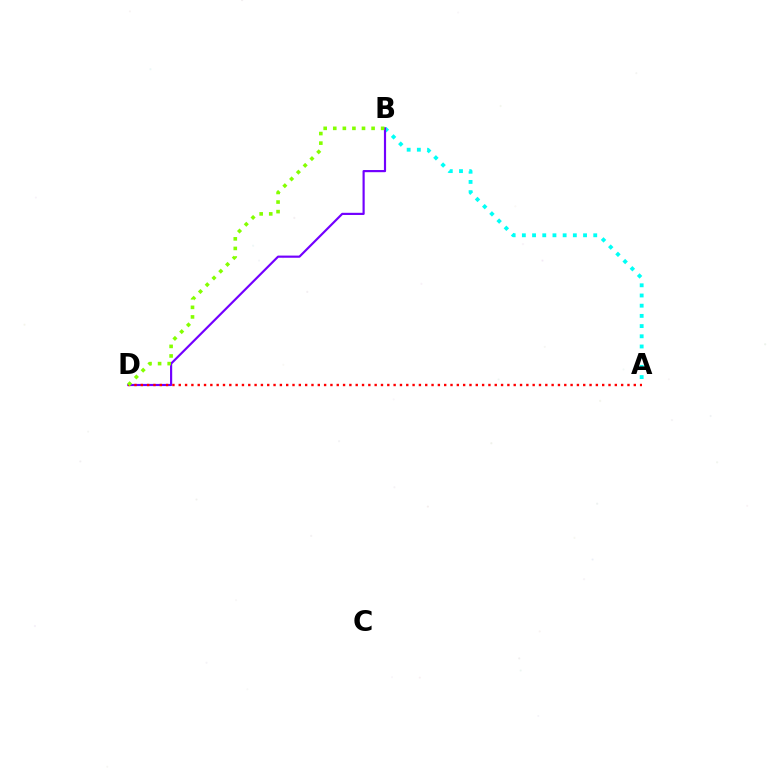{('A', 'B'): [{'color': '#00fff6', 'line_style': 'dotted', 'thickness': 2.77}], ('B', 'D'): [{'color': '#7200ff', 'line_style': 'solid', 'thickness': 1.56}, {'color': '#84ff00', 'line_style': 'dotted', 'thickness': 2.6}], ('A', 'D'): [{'color': '#ff0000', 'line_style': 'dotted', 'thickness': 1.72}]}